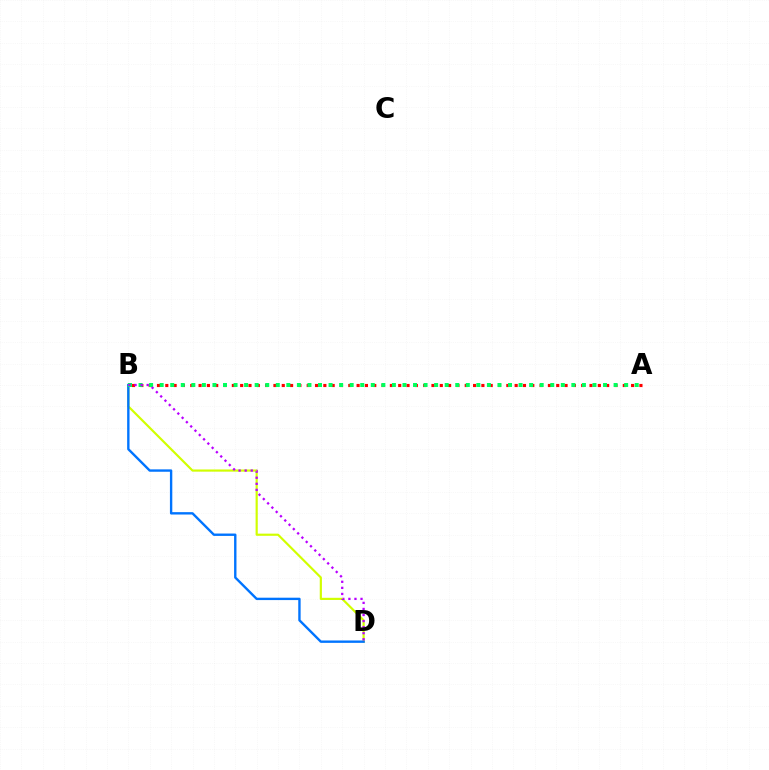{('B', 'D'): [{'color': '#d1ff00', 'line_style': 'solid', 'thickness': 1.57}, {'color': '#0074ff', 'line_style': 'solid', 'thickness': 1.71}, {'color': '#b900ff', 'line_style': 'dotted', 'thickness': 1.65}], ('A', 'B'): [{'color': '#ff0000', 'line_style': 'dotted', 'thickness': 2.26}, {'color': '#00ff5c', 'line_style': 'dotted', 'thickness': 2.87}]}